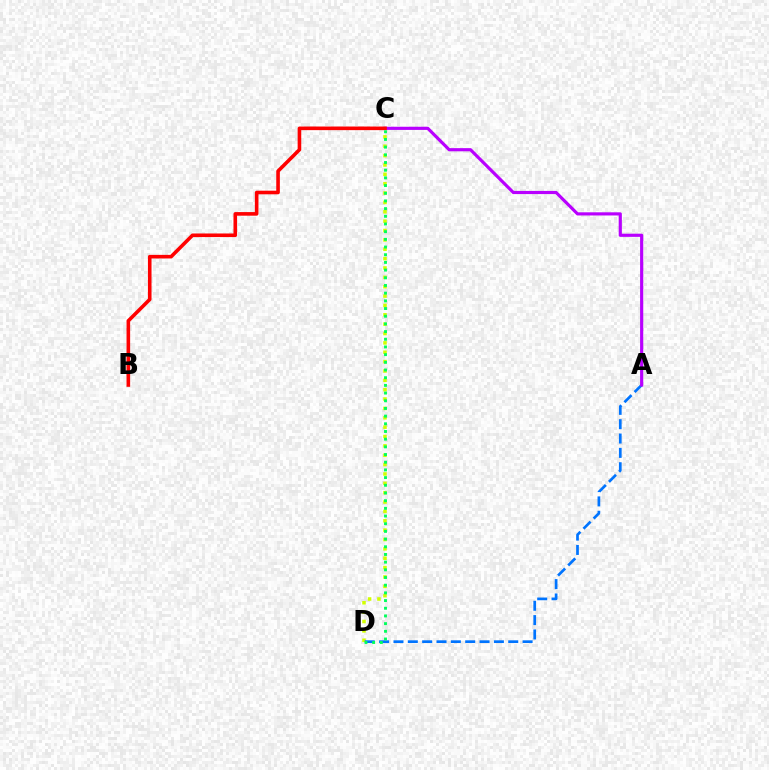{('C', 'D'): [{'color': '#d1ff00', 'line_style': 'dotted', 'thickness': 2.54}, {'color': '#00ff5c', 'line_style': 'dotted', 'thickness': 2.09}], ('A', 'D'): [{'color': '#0074ff', 'line_style': 'dashed', 'thickness': 1.95}], ('A', 'C'): [{'color': '#b900ff', 'line_style': 'solid', 'thickness': 2.28}], ('B', 'C'): [{'color': '#ff0000', 'line_style': 'solid', 'thickness': 2.59}]}